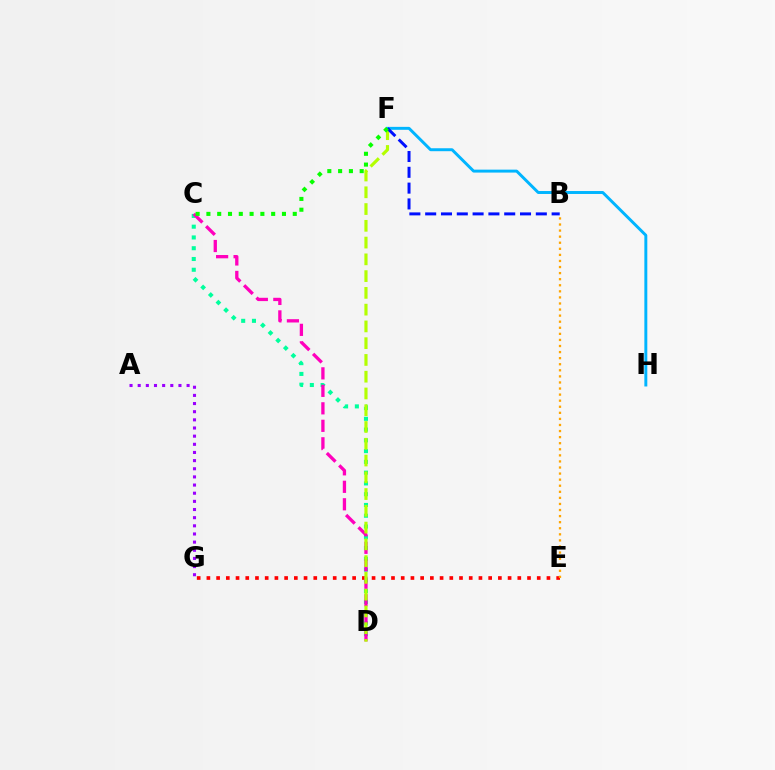{('C', 'D'): [{'color': '#00ff9d', 'line_style': 'dotted', 'thickness': 2.93}, {'color': '#ff00bd', 'line_style': 'dashed', 'thickness': 2.38}], ('E', 'G'): [{'color': '#ff0000', 'line_style': 'dotted', 'thickness': 2.64}], ('B', 'E'): [{'color': '#ffa500', 'line_style': 'dotted', 'thickness': 1.65}], ('A', 'G'): [{'color': '#9b00ff', 'line_style': 'dotted', 'thickness': 2.21}], ('D', 'F'): [{'color': '#b3ff00', 'line_style': 'dashed', 'thickness': 2.28}], ('F', 'H'): [{'color': '#00b5ff', 'line_style': 'solid', 'thickness': 2.12}], ('B', 'F'): [{'color': '#0010ff', 'line_style': 'dashed', 'thickness': 2.15}], ('C', 'F'): [{'color': '#08ff00', 'line_style': 'dotted', 'thickness': 2.93}]}